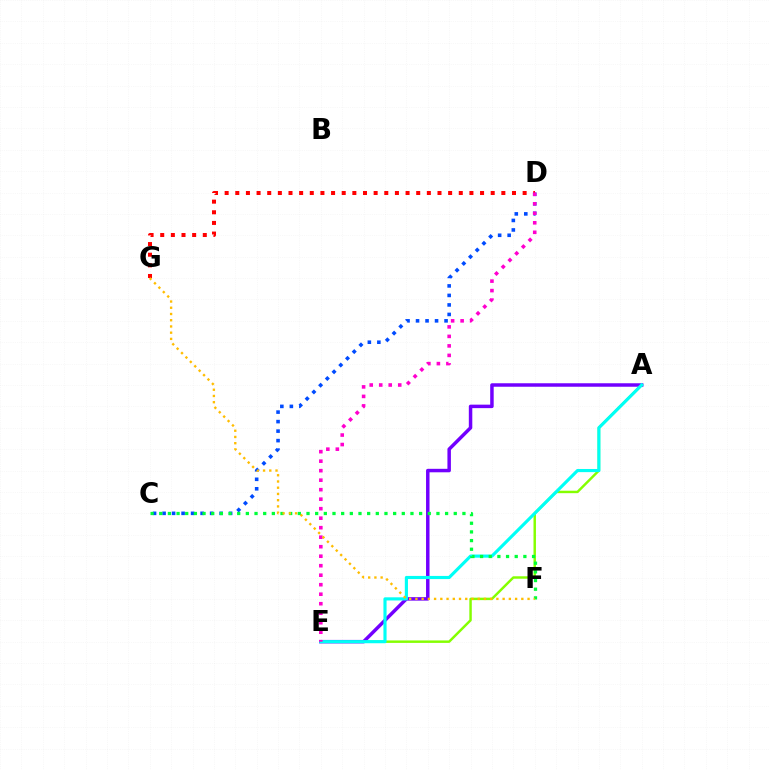{('A', 'E'): [{'color': '#84ff00', 'line_style': 'solid', 'thickness': 1.77}, {'color': '#7200ff', 'line_style': 'solid', 'thickness': 2.51}, {'color': '#00fff6', 'line_style': 'solid', 'thickness': 2.26}], ('C', 'D'): [{'color': '#004bff', 'line_style': 'dotted', 'thickness': 2.58}], ('D', 'G'): [{'color': '#ff0000', 'line_style': 'dotted', 'thickness': 2.89}], ('D', 'E'): [{'color': '#ff00cf', 'line_style': 'dotted', 'thickness': 2.58}], ('C', 'F'): [{'color': '#00ff39', 'line_style': 'dotted', 'thickness': 2.35}], ('F', 'G'): [{'color': '#ffbd00', 'line_style': 'dotted', 'thickness': 1.69}]}